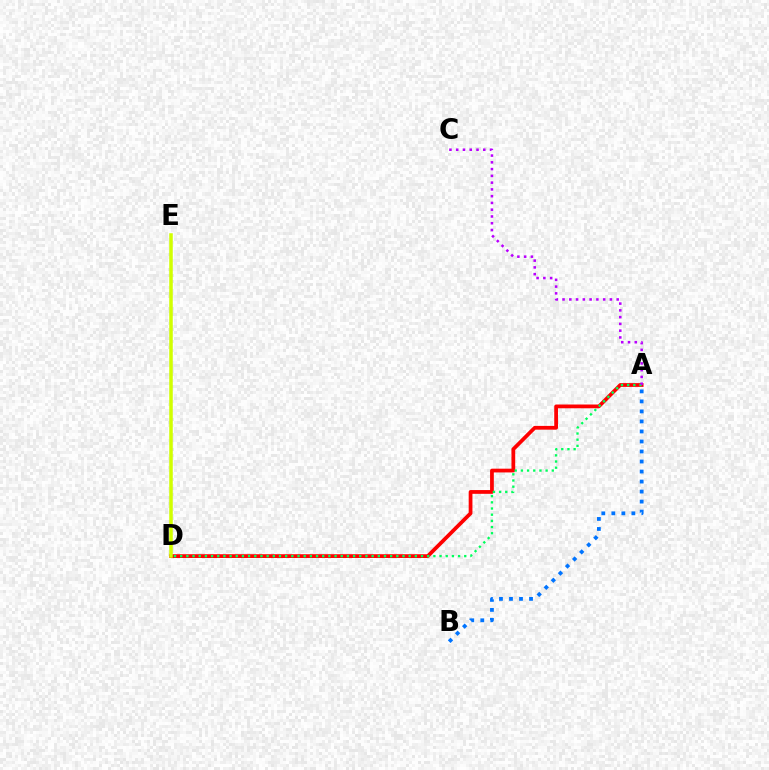{('A', 'D'): [{'color': '#ff0000', 'line_style': 'solid', 'thickness': 2.7}, {'color': '#00ff5c', 'line_style': 'dotted', 'thickness': 1.68}], ('D', 'E'): [{'color': '#d1ff00', 'line_style': 'solid', 'thickness': 2.54}], ('A', 'C'): [{'color': '#b900ff', 'line_style': 'dotted', 'thickness': 1.84}], ('A', 'B'): [{'color': '#0074ff', 'line_style': 'dotted', 'thickness': 2.72}]}